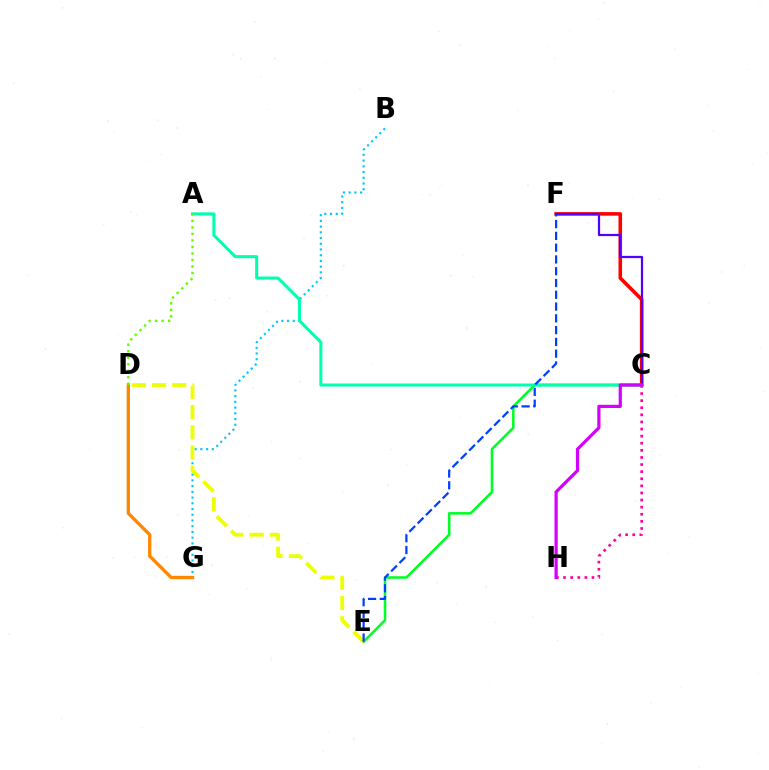{('C', 'F'): [{'color': '#ff0000', 'line_style': 'solid', 'thickness': 2.58}, {'color': '#4f00ff', 'line_style': 'solid', 'thickness': 1.61}], ('B', 'G'): [{'color': '#00c7ff', 'line_style': 'dotted', 'thickness': 1.56}], ('C', 'E'): [{'color': '#00ff27', 'line_style': 'solid', 'thickness': 1.84}], ('C', 'H'): [{'color': '#ff00a0', 'line_style': 'dotted', 'thickness': 1.93}, {'color': '#d600ff', 'line_style': 'solid', 'thickness': 2.32}], ('D', 'G'): [{'color': '#ff8800', 'line_style': 'solid', 'thickness': 2.4}], ('A', 'C'): [{'color': '#00ffaf', 'line_style': 'solid', 'thickness': 2.2}], ('D', 'E'): [{'color': '#eeff00', 'line_style': 'dashed', 'thickness': 2.74}], ('A', 'D'): [{'color': '#66ff00', 'line_style': 'dotted', 'thickness': 1.77}], ('E', 'F'): [{'color': '#003fff', 'line_style': 'dashed', 'thickness': 1.6}]}